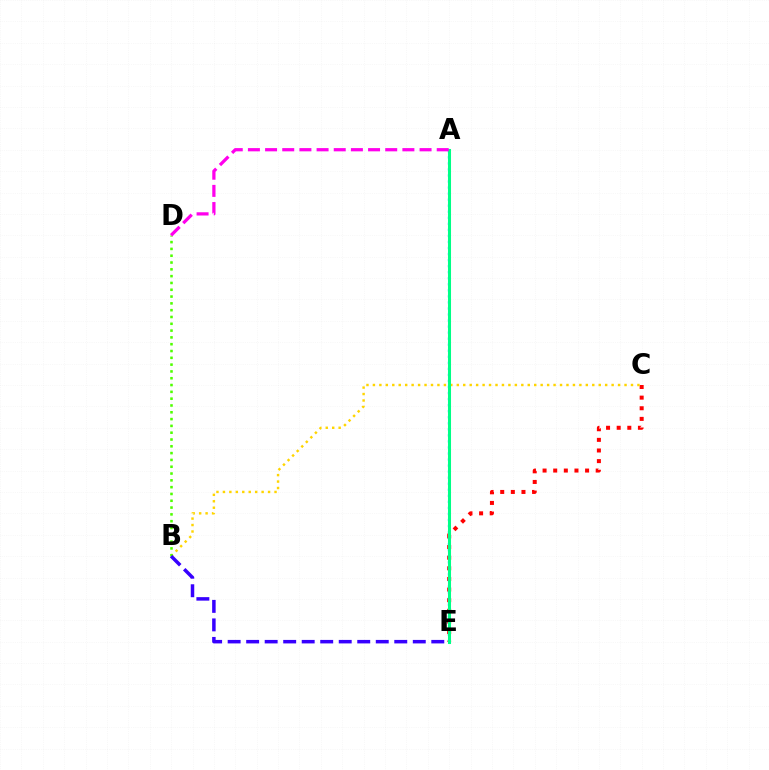{('C', 'E'): [{'color': '#ff0000', 'line_style': 'dotted', 'thickness': 2.89}], ('B', 'C'): [{'color': '#ffd500', 'line_style': 'dotted', 'thickness': 1.75}], ('A', 'E'): [{'color': '#009eff', 'line_style': 'dotted', 'thickness': 1.64}, {'color': '#00ff86', 'line_style': 'solid', 'thickness': 2.19}], ('B', 'D'): [{'color': '#4fff00', 'line_style': 'dotted', 'thickness': 1.85}], ('B', 'E'): [{'color': '#3700ff', 'line_style': 'dashed', 'thickness': 2.52}], ('A', 'D'): [{'color': '#ff00ed', 'line_style': 'dashed', 'thickness': 2.33}]}